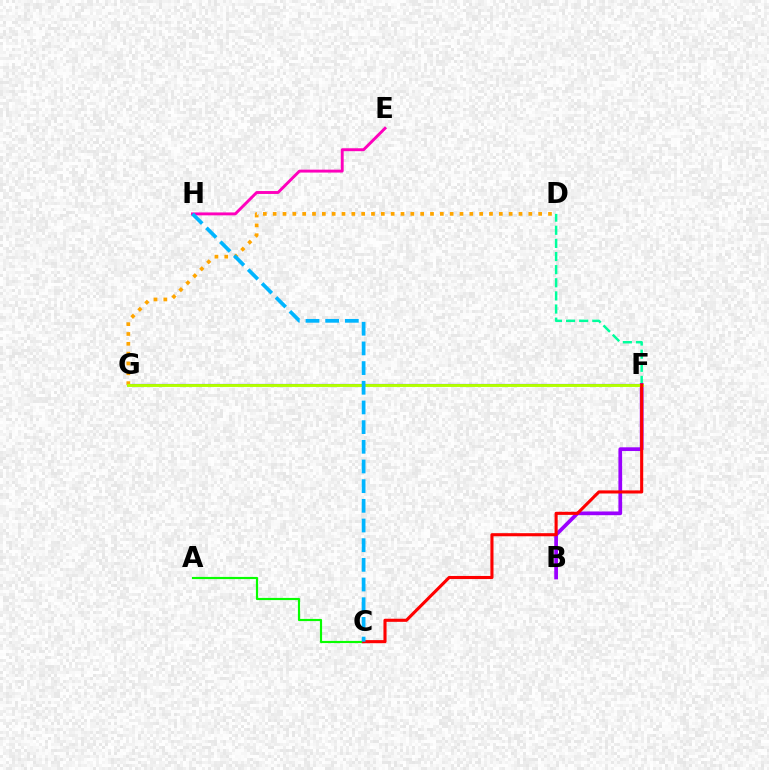{('F', 'G'): [{'color': '#0010ff', 'line_style': 'solid', 'thickness': 1.54}, {'color': '#b3ff00', 'line_style': 'solid', 'thickness': 2.1}], ('A', 'C'): [{'color': '#08ff00', 'line_style': 'solid', 'thickness': 1.56}], ('D', 'F'): [{'color': '#00ff9d', 'line_style': 'dashed', 'thickness': 1.78}], ('B', 'F'): [{'color': '#9b00ff', 'line_style': 'solid', 'thickness': 2.68}], ('E', 'H'): [{'color': '#ff00bd', 'line_style': 'solid', 'thickness': 2.1}], ('D', 'G'): [{'color': '#ffa500', 'line_style': 'dotted', 'thickness': 2.67}], ('C', 'F'): [{'color': '#ff0000', 'line_style': 'solid', 'thickness': 2.23}], ('C', 'H'): [{'color': '#00b5ff', 'line_style': 'dashed', 'thickness': 2.67}]}